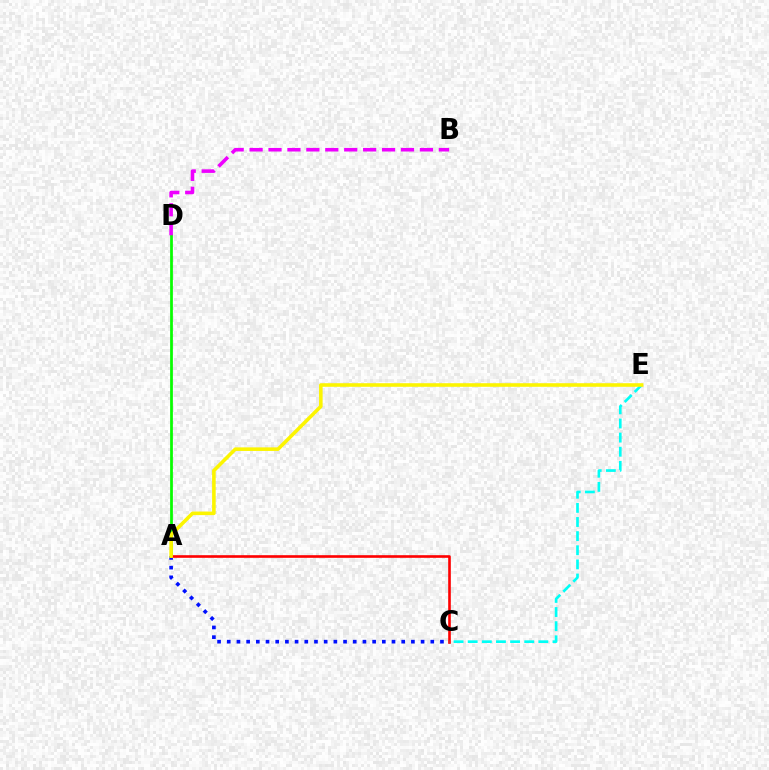{('A', 'D'): [{'color': '#08ff00', 'line_style': 'solid', 'thickness': 1.98}], ('A', 'C'): [{'color': '#0010ff', 'line_style': 'dotted', 'thickness': 2.63}, {'color': '#ff0000', 'line_style': 'solid', 'thickness': 1.89}], ('C', 'E'): [{'color': '#00fff6', 'line_style': 'dashed', 'thickness': 1.92}], ('B', 'D'): [{'color': '#ee00ff', 'line_style': 'dashed', 'thickness': 2.57}], ('A', 'E'): [{'color': '#fcf500', 'line_style': 'solid', 'thickness': 2.57}]}